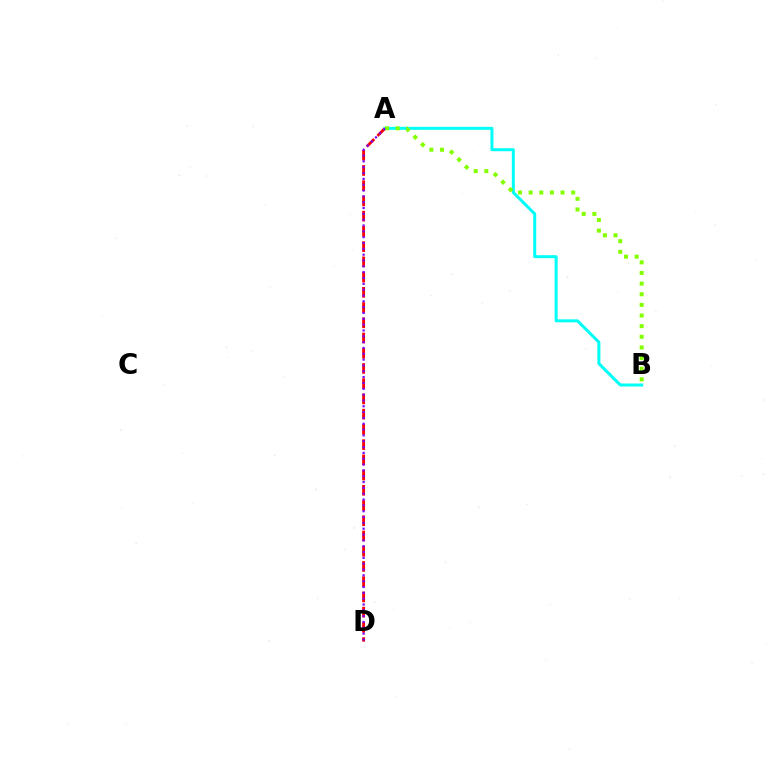{('A', 'D'): [{'color': '#ff0000', 'line_style': 'dashed', 'thickness': 2.07}, {'color': '#7200ff', 'line_style': 'dotted', 'thickness': 1.58}], ('A', 'B'): [{'color': '#00fff6', 'line_style': 'solid', 'thickness': 2.15}, {'color': '#84ff00', 'line_style': 'dotted', 'thickness': 2.89}]}